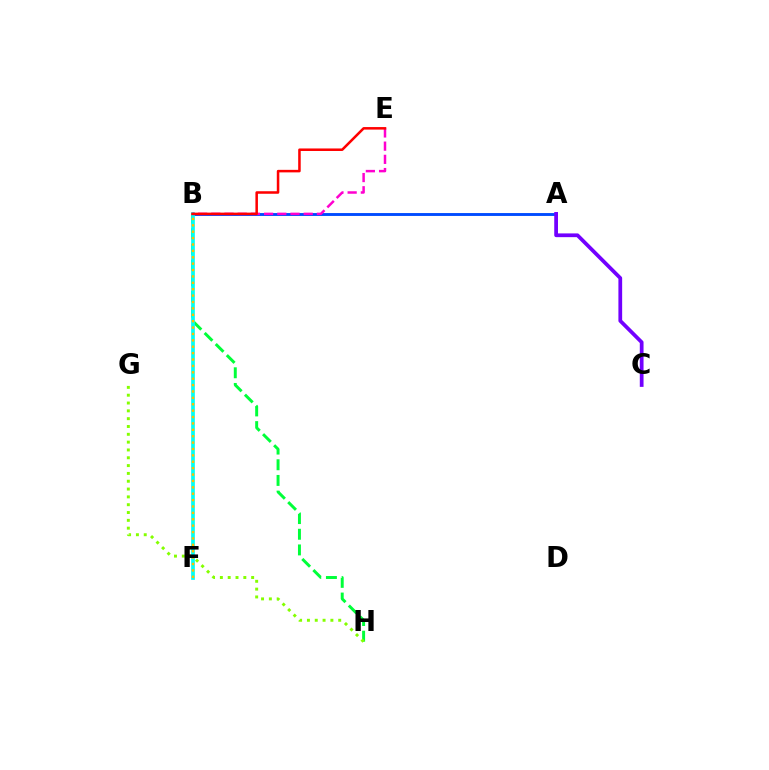{('A', 'B'): [{'color': '#004bff', 'line_style': 'solid', 'thickness': 2.07}], ('B', 'H'): [{'color': '#00ff39', 'line_style': 'dashed', 'thickness': 2.13}], ('G', 'H'): [{'color': '#84ff00', 'line_style': 'dotted', 'thickness': 2.12}], ('B', 'F'): [{'color': '#00fff6', 'line_style': 'solid', 'thickness': 2.65}, {'color': '#ffbd00', 'line_style': 'dotted', 'thickness': 1.74}], ('B', 'E'): [{'color': '#ff00cf', 'line_style': 'dashed', 'thickness': 1.79}, {'color': '#ff0000', 'line_style': 'solid', 'thickness': 1.82}], ('A', 'C'): [{'color': '#7200ff', 'line_style': 'solid', 'thickness': 2.7}]}